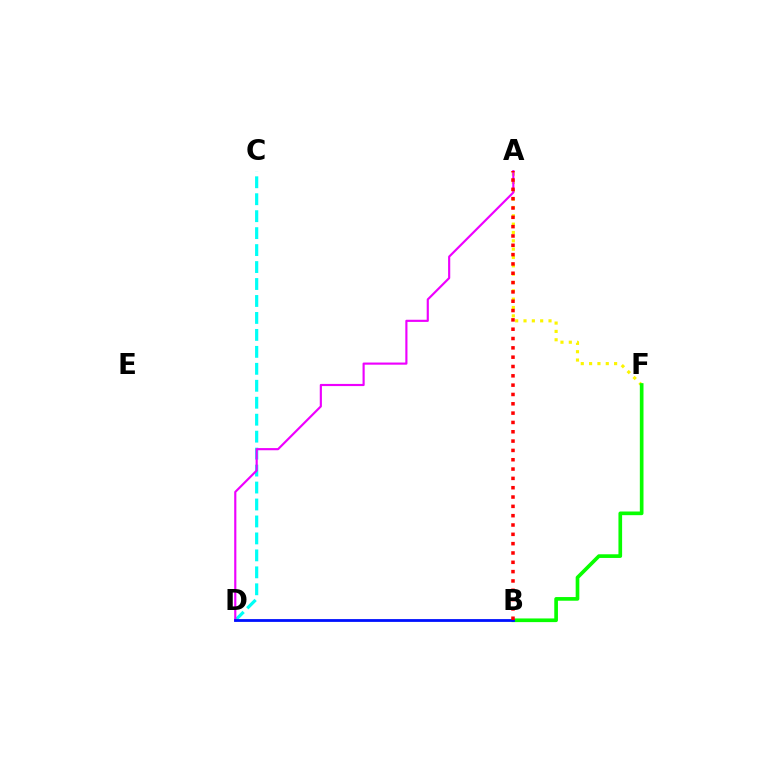{('A', 'F'): [{'color': '#fcf500', 'line_style': 'dotted', 'thickness': 2.26}], ('B', 'F'): [{'color': '#08ff00', 'line_style': 'solid', 'thickness': 2.64}], ('C', 'D'): [{'color': '#00fff6', 'line_style': 'dashed', 'thickness': 2.3}], ('A', 'D'): [{'color': '#ee00ff', 'line_style': 'solid', 'thickness': 1.55}], ('B', 'D'): [{'color': '#0010ff', 'line_style': 'solid', 'thickness': 2.01}], ('A', 'B'): [{'color': '#ff0000', 'line_style': 'dotted', 'thickness': 2.53}]}